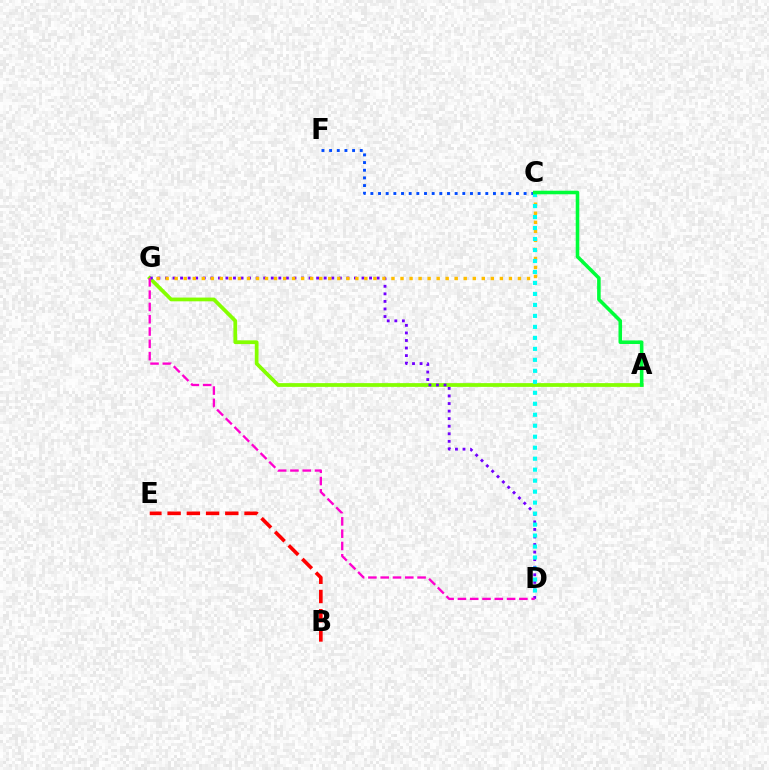{('C', 'F'): [{'color': '#004bff', 'line_style': 'dotted', 'thickness': 2.08}], ('B', 'E'): [{'color': '#ff0000', 'line_style': 'dashed', 'thickness': 2.61}], ('A', 'G'): [{'color': '#84ff00', 'line_style': 'solid', 'thickness': 2.7}], ('D', 'G'): [{'color': '#7200ff', 'line_style': 'dotted', 'thickness': 2.05}, {'color': '#ff00cf', 'line_style': 'dashed', 'thickness': 1.67}], ('C', 'G'): [{'color': '#ffbd00', 'line_style': 'dotted', 'thickness': 2.45}], ('C', 'D'): [{'color': '#00fff6', 'line_style': 'dotted', 'thickness': 2.98}], ('A', 'C'): [{'color': '#00ff39', 'line_style': 'solid', 'thickness': 2.57}]}